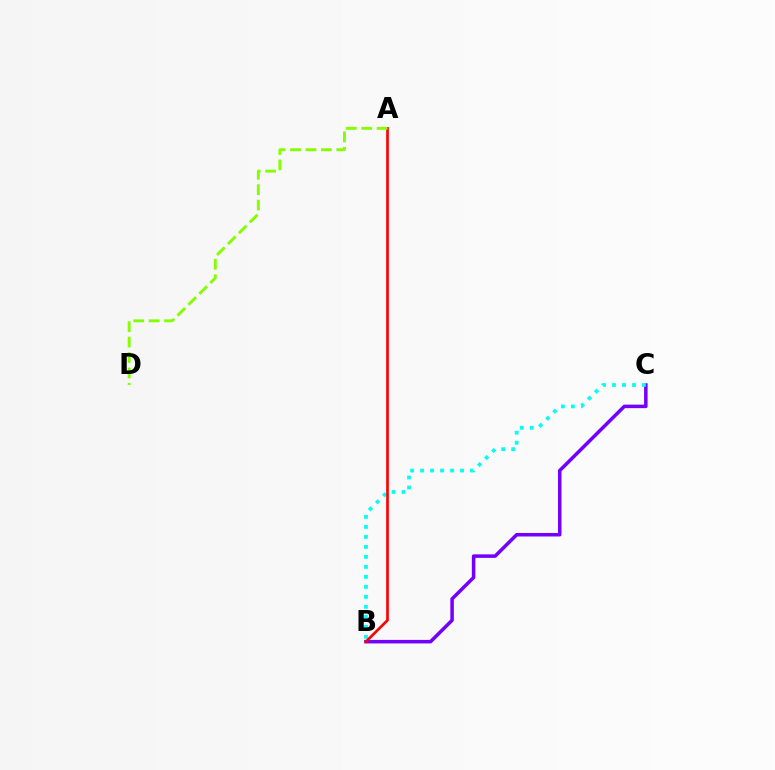{('B', 'C'): [{'color': '#7200ff', 'line_style': 'solid', 'thickness': 2.53}, {'color': '#00fff6', 'line_style': 'dotted', 'thickness': 2.71}], ('A', 'B'): [{'color': '#ff0000', 'line_style': 'solid', 'thickness': 1.93}], ('A', 'D'): [{'color': '#84ff00', 'line_style': 'dashed', 'thickness': 2.1}]}